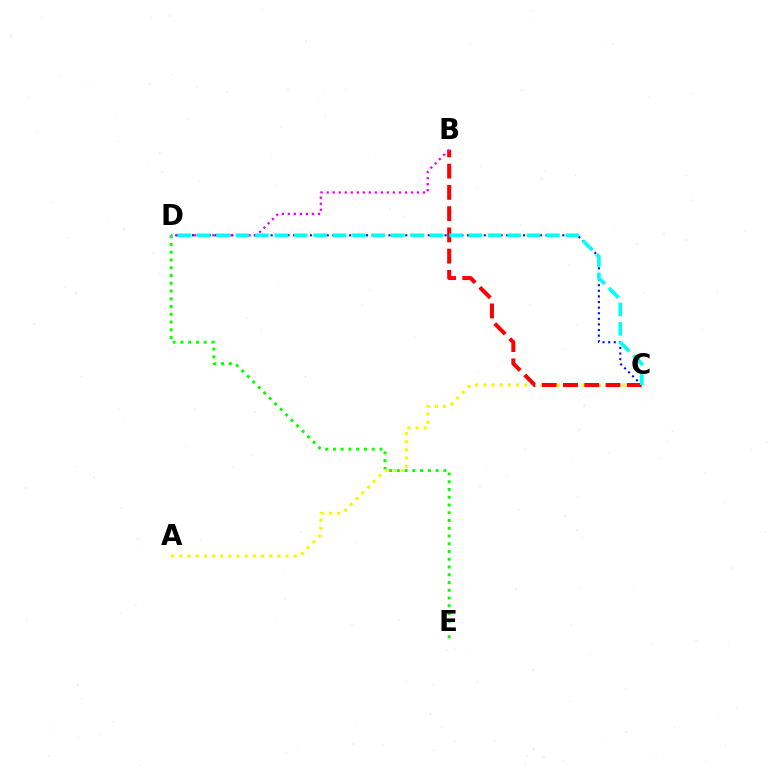{('C', 'D'): [{'color': '#0010ff', 'line_style': 'dotted', 'thickness': 1.52}, {'color': '#00fff6', 'line_style': 'dashed', 'thickness': 2.64}], ('D', 'E'): [{'color': '#08ff00', 'line_style': 'dotted', 'thickness': 2.11}], ('A', 'C'): [{'color': '#fcf500', 'line_style': 'dotted', 'thickness': 2.22}], ('B', 'C'): [{'color': '#ff0000', 'line_style': 'dashed', 'thickness': 2.89}], ('B', 'D'): [{'color': '#ee00ff', 'line_style': 'dotted', 'thickness': 1.64}]}